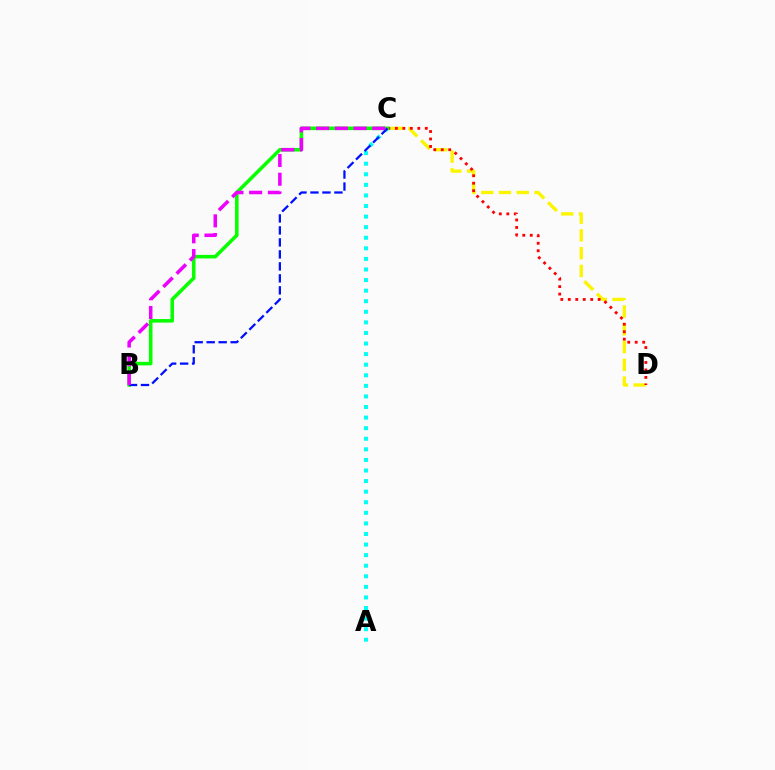{('A', 'C'): [{'color': '#00fff6', 'line_style': 'dotted', 'thickness': 2.87}], ('C', 'D'): [{'color': '#fcf500', 'line_style': 'dashed', 'thickness': 2.41}, {'color': '#ff0000', 'line_style': 'dotted', 'thickness': 2.03}], ('B', 'C'): [{'color': '#08ff00', 'line_style': 'solid', 'thickness': 2.56}, {'color': '#0010ff', 'line_style': 'dashed', 'thickness': 1.63}, {'color': '#ee00ff', 'line_style': 'dashed', 'thickness': 2.54}]}